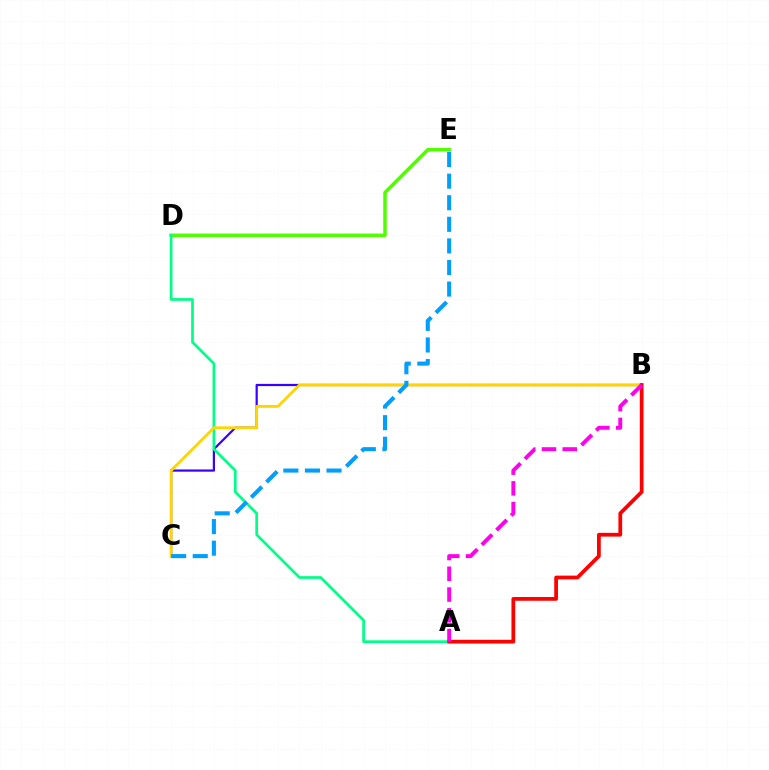{('B', 'C'): [{'color': '#3700ff', 'line_style': 'solid', 'thickness': 1.59}, {'color': '#ffd500', 'line_style': 'solid', 'thickness': 2.04}], ('D', 'E'): [{'color': '#4fff00', 'line_style': 'solid', 'thickness': 2.49}], ('A', 'D'): [{'color': '#00ff86', 'line_style': 'solid', 'thickness': 1.95}], ('A', 'B'): [{'color': '#ff0000', 'line_style': 'solid', 'thickness': 2.69}, {'color': '#ff00ed', 'line_style': 'dashed', 'thickness': 2.82}], ('C', 'E'): [{'color': '#009eff', 'line_style': 'dashed', 'thickness': 2.93}]}